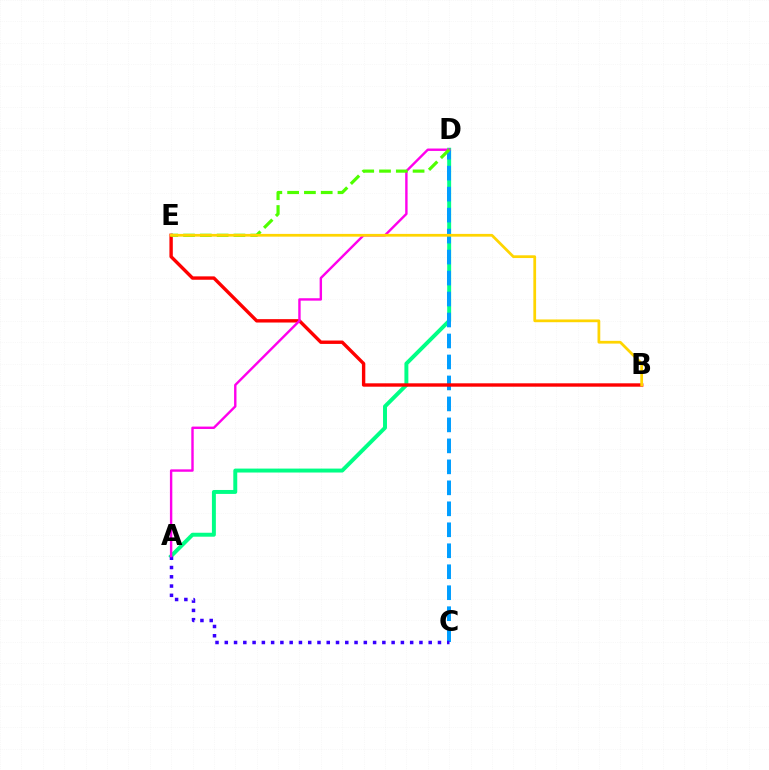{('A', 'D'): [{'color': '#00ff86', 'line_style': 'solid', 'thickness': 2.84}, {'color': '#ff00ed', 'line_style': 'solid', 'thickness': 1.73}], ('C', 'D'): [{'color': '#009eff', 'line_style': 'dashed', 'thickness': 2.85}], ('A', 'C'): [{'color': '#3700ff', 'line_style': 'dotted', 'thickness': 2.52}], ('B', 'E'): [{'color': '#ff0000', 'line_style': 'solid', 'thickness': 2.44}, {'color': '#ffd500', 'line_style': 'solid', 'thickness': 1.98}], ('D', 'E'): [{'color': '#4fff00', 'line_style': 'dashed', 'thickness': 2.28}]}